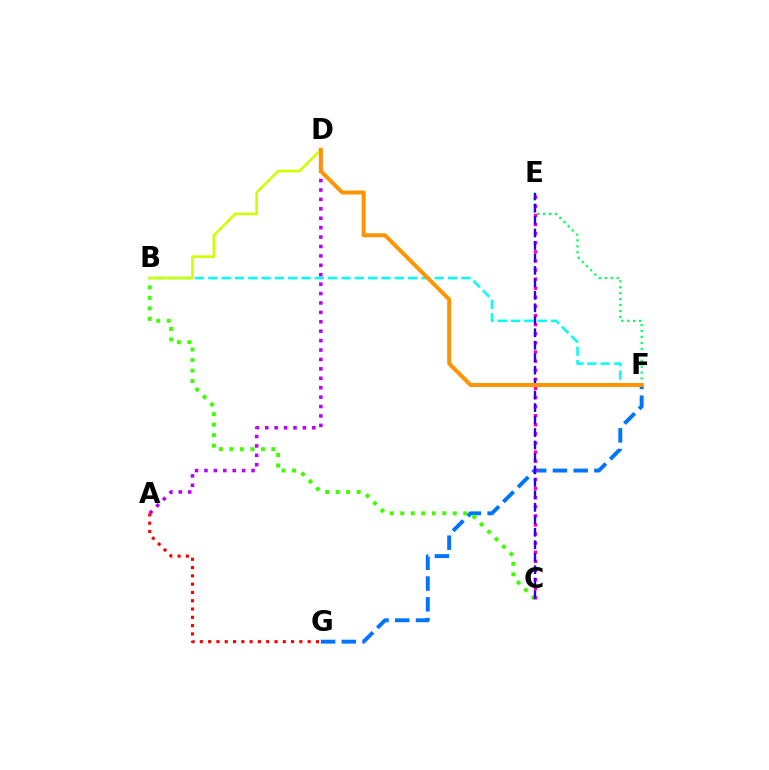{('F', 'G'): [{'color': '#0074ff', 'line_style': 'dashed', 'thickness': 2.82}], ('B', 'C'): [{'color': '#3dff00', 'line_style': 'dotted', 'thickness': 2.85}], ('A', 'D'): [{'color': '#b900ff', 'line_style': 'dotted', 'thickness': 2.56}], ('E', 'F'): [{'color': '#00ff5c', 'line_style': 'dotted', 'thickness': 1.61}], ('A', 'G'): [{'color': '#ff0000', 'line_style': 'dotted', 'thickness': 2.25}], ('B', 'F'): [{'color': '#00fff6', 'line_style': 'dashed', 'thickness': 1.81}], ('C', 'E'): [{'color': '#ff00ac', 'line_style': 'dotted', 'thickness': 2.47}, {'color': '#2500ff', 'line_style': 'dashed', 'thickness': 1.69}], ('B', 'D'): [{'color': '#d1ff00', 'line_style': 'solid', 'thickness': 1.91}], ('D', 'F'): [{'color': '#ff9400', 'line_style': 'solid', 'thickness': 2.86}]}